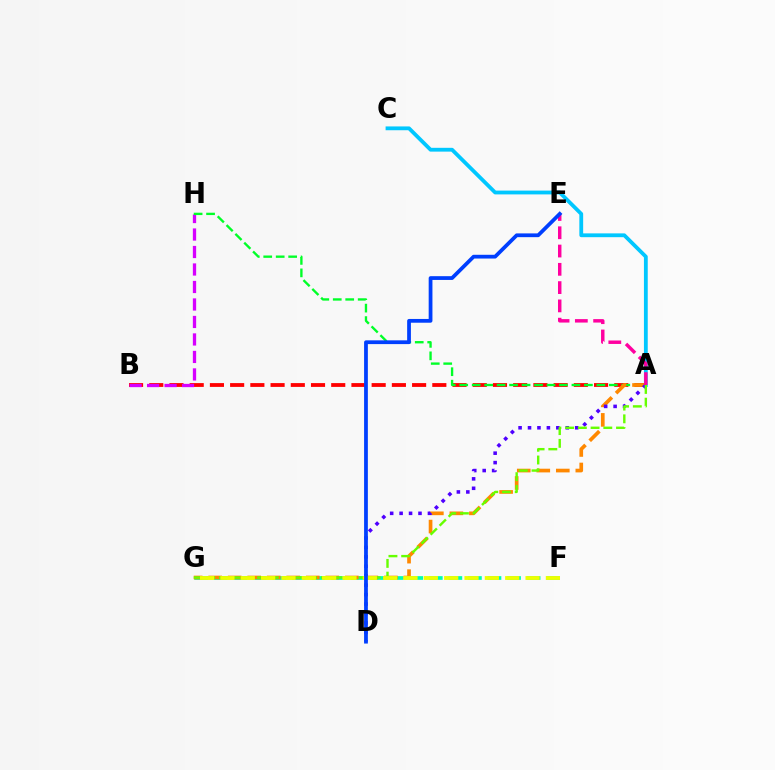{('A', 'C'): [{'color': '#00c7ff', 'line_style': 'solid', 'thickness': 2.74}], ('A', 'B'): [{'color': '#ff0000', 'line_style': 'dashed', 'thickness': 2.75}], ('B', 'H'): [{'color': '#d600ff', 'line_style': 'dashed', 'thickness': 2.38}], ('F', 'G'): [{'color': '#00ffaf', 'line_style': 'dashed', 'thickness': 2.66}, {'color': '#eeff00', 'line_style': 'dashed', 'thickness': 2.76}], ('A', 'H'): [{'color': '#00ff27', 'line_style': 'dashed', 'thickness': 1.69}], ('A', 'G'): [{'color': '#ff8800', 'line_style': 'dashed', 'thickness': 2.65}, {'color': '#66ff00', 'line_style': 'dashed', 'thickness': 1.73}], ('A', 'D'): [{'color': '#4f00ff', 'line_style': 'dotted', 'thickness': 2.57}], ('A', 'E'): [{'color': '#ff00a0', 'line_style': 'dashed', 'thickness': 2.48}], ('D', 'E'): [{'color': '#003fff', 'line_style': 'solid', 'thickness': 2.71}]}